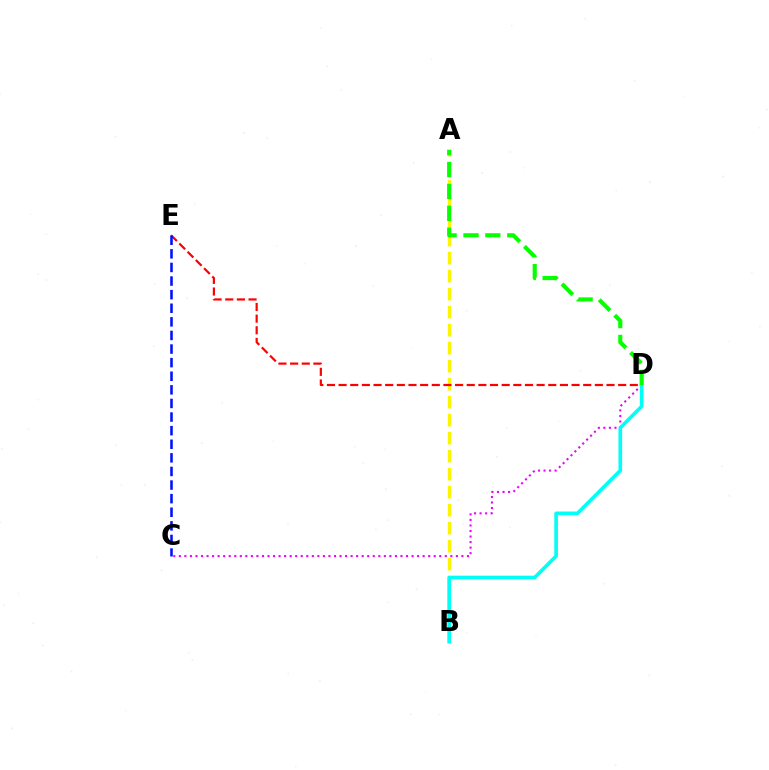{('C', 'D'): [{'color': '#ee00ff', 'line_style': 'dotted', 'thickness': 1.51}], ('A', 'B'): [{'color': '#fcf500', 'line_style': 'dashed', 'thickness': 2.45}], ('D', 'E'): [{'color': '#ff0000', 'line_style': 'dashed', 'thickness': 1.58}], ('B', 'D'): [{'color': '#00fff6', 'line_style': 'solid', 'thickness': 2.62}], ('C', 'E'): [{'color': '#0010ff', 'line_style': 'dashed', 'thickness': 1.85}], ('A', 'D'): [{'color': '#08ff00', 'line_style': 'dashed', 'thickness': 2.97}]}